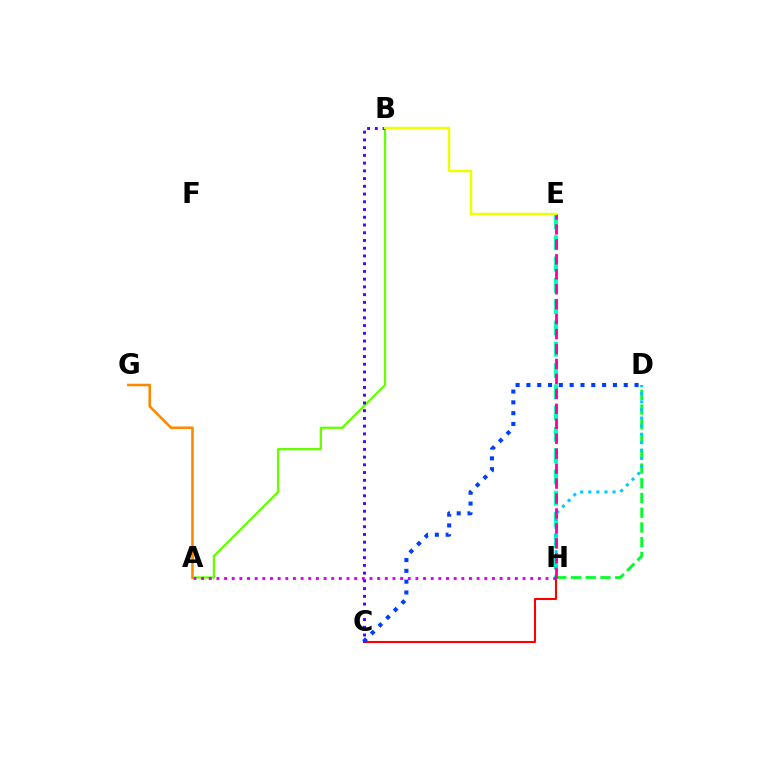{('E', 'H'): [{'color': '#00ffaf', 'line_style': 'dashed', 'thickness': 2.89}, {'color': '#ff00a0', 'line_style': 'dashed', 'thickness': 2.03}], ('D', 'H'): [{'color': '#00ff27', 'line_style': 'dashed', 'thickness': 2.0}, {'color': '#00c7ff', 'line_style': 'dotted', 'thickness': 2.2}], ('C', 'H'): [{'color': '#ff0000', 'line_style': 'solid', 'thickness': 1.51}], ('A', 'B'): [{'color': '#66ff00', 'line_style': 'solid', 'thickness': 1.64}], ('A', 'H'): [{'color': '#d600ff', 'line_style': 'dotted', 'thickness': 2.08}], ('C', 'D'): [{'color': '#003fff', 'line_style': 'dotted', 'thickness': 2.94}], ('B', 'C'): [{'color': '#4f00ff', 'line_style': 'dotted', 'thickness': 2.1}], ('B', 'E'): [{'color': '#eeff00', 'line_style': 'solid', 'thickness': 1.76}], ('A', 'G'): [{'color': '#ff8800', 'line_style': 'solid', 'thickness': 1.85}]}